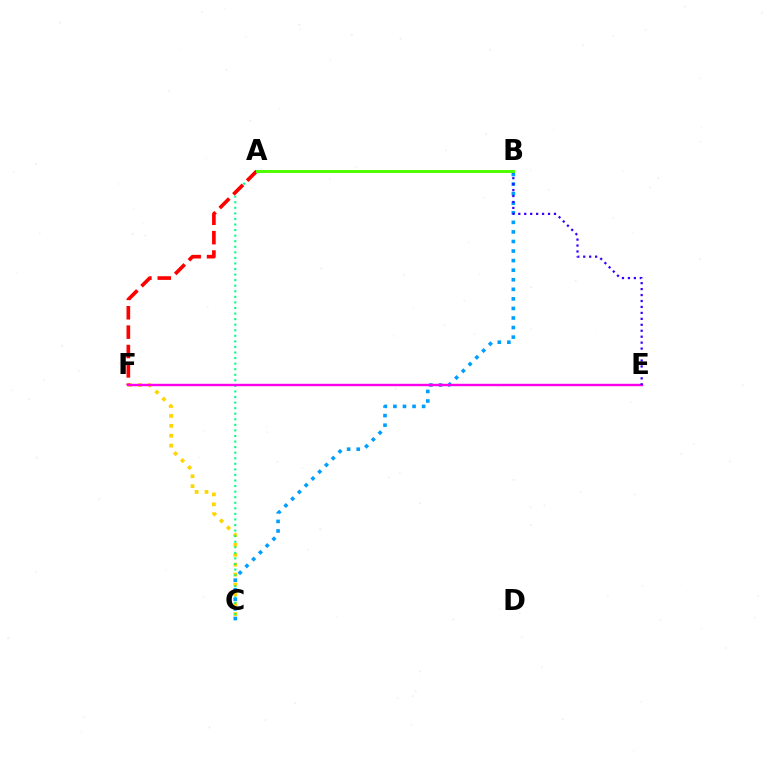{('C', 'F'): [{'color': '#ffd500', 'line_style': 'dotted', 'thickness': 2.69}], ('A', 'C'): [{'color': '#00ff86', 'line_style': 'dotted', 'thickness': 1.51}], ('A', 'F'): [{'color': '#ff0000', 'line_style': 'dashed', 'thickness': 2.63}], ('B', 'C'): [{'color': '#009eff', 'line_style': 'dotted', 'thickness': 2.6}], ('E', 'F'): [{'color': '#ff00ed', 'line_style': 'solid', 'thickness': 1.74}], ('B', 'E'): [{'color': '#3700ff', 'line_style': 'dotted', 'thickness': 1.62}], ('A', 'B'): [{'color': '#4fff00', 'line_style': 'solid', 'thickness': 2.13}]}